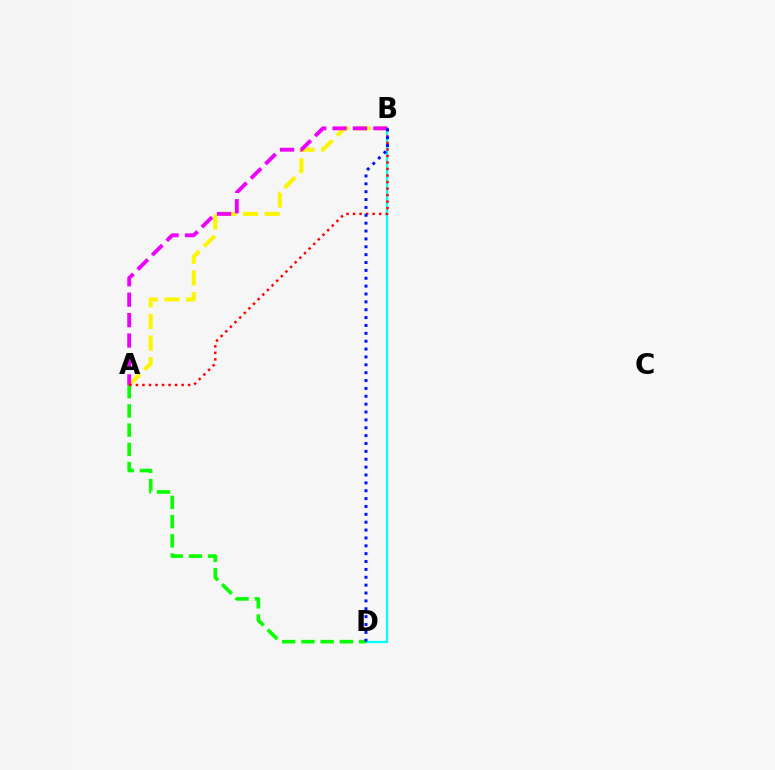{('B', 'D'): [{'color': '#00fff6', 'line_style': 'solid', 'thickness': 1.63}, {'color': '#0010ff', 'line_style': 'dotted', 'thickness': 2.14}], ('A', 'B'): [{'color': '#fcf500', 'line_style': 'dashed', 'thickness': 2.94}, {'color': '#ee00ff', 'line_style': 'dashed', 'thickness': 2.77}, {'color': '#ff0000', 'line_style': 'dotted', 'thickness': 1.77}], ('A', 'D'): [{'color': '#08ff00', 'line_style': 'dashed', 'thickness': 2.61}]}